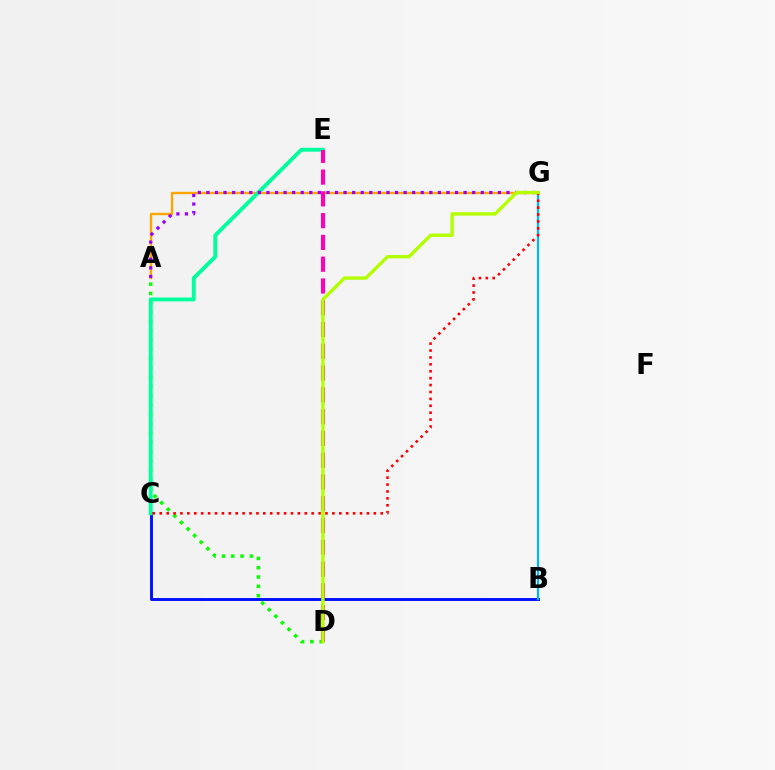{('A', 'G'): [{'color': '#ffa500', 'line_style': 'solid', 'thickness': 1.7}, {'color': '#9b00ff', 'line_style': 'dotted', 'thickness': 2.33}], ('A', 'D'): [{'color': '#08ff00', 'line_style': 'dotted', 'thickness': 2.53}], ('B', 'C'): [{'color': '#0010ff', 'line_style': 'solid', 'thickness': 2.1}], ('C', 'E'): [{'color': '#00ff9d', 'line_style': 'solid', 'thickness': 2.8}], ('B', 'G'): [{'color': '#00b5ff', 'line_style': 'solid', 'thickness': 1.6}], ('C', 'G'): [{'color': '#ff0000', 'line_style': 'dotted', 'thickness': 1.88}], ('D', 'E'): [{'color': '#ff00bd', 'line_style': 'dashed', 'thickness': 2.96}], ('D', 'G'): [{'color': '#b3ff00', 'line_style': 'solid', 'thickness': 2.43}]}